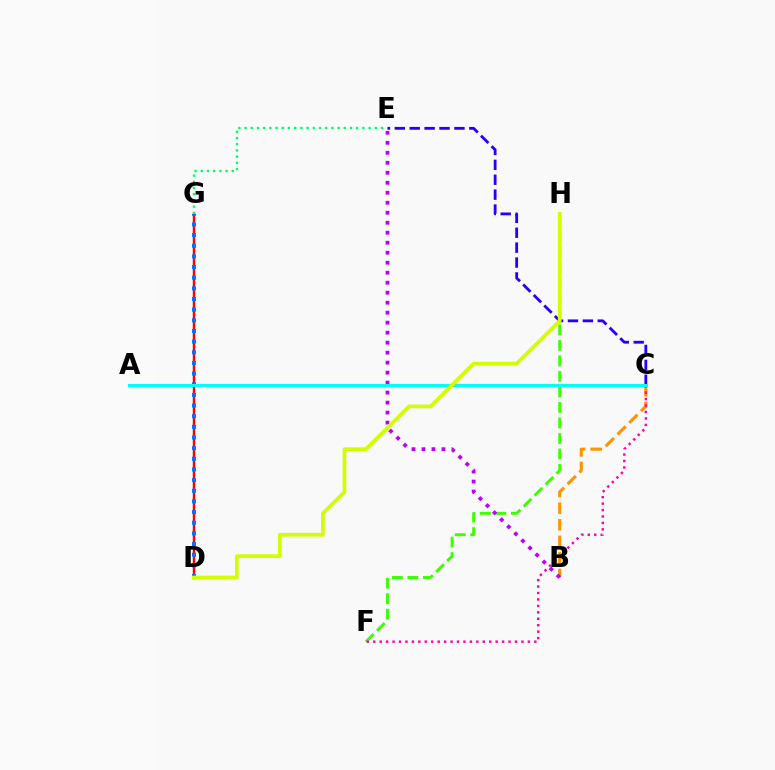{('B', 'C'): [{'color': '#ff9400', 'line_style': 'dashed', 'thickness': 2.25}], ('F', 'H'): [{'color': '#3dff00', 'line_style': 'dashed', 'thickness': 2.11}], ('D', 'G'): [{'color': '#ff0000', 'line_style': 'solid', 'thickness': 1.77}, {'color': '#0074ff', 'line_style': 'dotted', 'thickness': 2.89}], ('C', 'E'): [{'color': '#2500ff', 'line_style': 'dashed', 'thickness': 2.03}], ('C', 'F'): [{'color': '#ff00ac', 'line_style': 'dotted', 'thickness': 1.75}], ('B', 'E'): [{'color': '#b900ff', 'line_style': 'dotted', 'thickness': 2.72}], ('A', 'C'): [{'color': '#00fff6', 'line_style': 'solid', 'thickness': 2.18}], ('E', 'G'): [{'color': '#00ff5c', 'line_style': 'dotted', 'thickness': 1.68}], ('D', 'H'): [{'color': '#d1ff00', 'line_style': 'solid', 'thickness': 2.67}]}